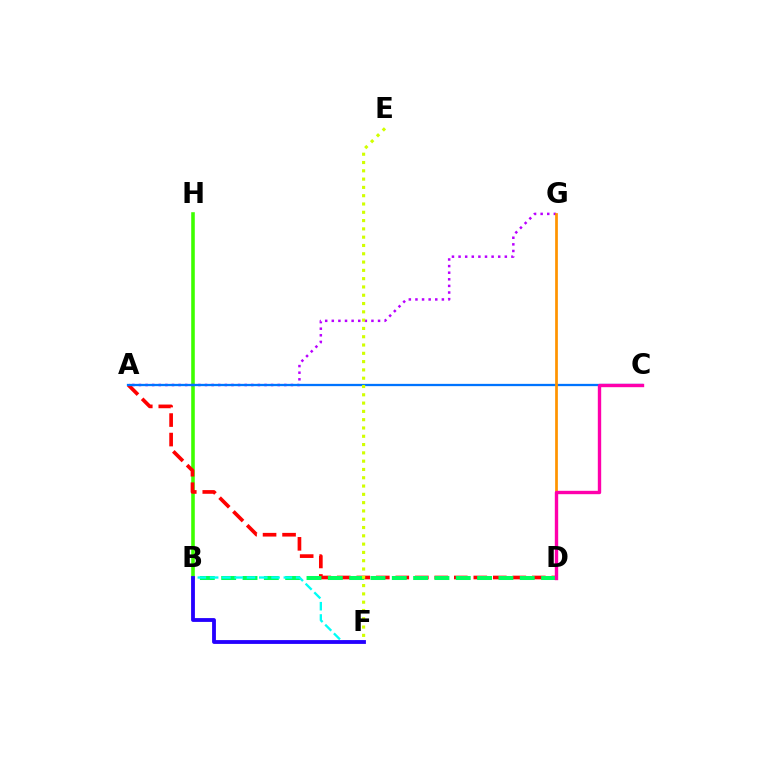{('B', 'H'): [{'color': '#3dff00', 'line_style': 'solid', 'thickness': 2.58}], ('A', 'G'): [{'color': '#b900ff', 'line_style': 'dotted', 'thickness': 1.8}], ('A', 'D'): [{'color': '#ff0000', 'line_style': 'dashed', 'thickness': 2.65}], ('A', 'C'): [{'color': '#0074ff', 'line_style': 'solid', 'thickness': 1.64}], ('B', 'D'): [{'color': '#00ff5c', 'line_style': 'dashed', 'thickness': 2.9}], ('B', 'F'): [{'color': '#00fff6', 'line_style': 'dashed', 'thickness': 1.67}, {'color': '#2500ff', 'line_style': 'solid', 'thickness': 2.75}], ('E', 'F'): [{'color': '#d1ff00', 'line_style': 'dotted', 'thickness': 2.25}], ('D', 'G'): [{'color': '#ff9400', 'line_style': 'solid', 'thickness': 1.96}], ('C', 'D'): [{'color': '#ff00ac', 'line_style': 'solid', 'thickness': 2.43}]}